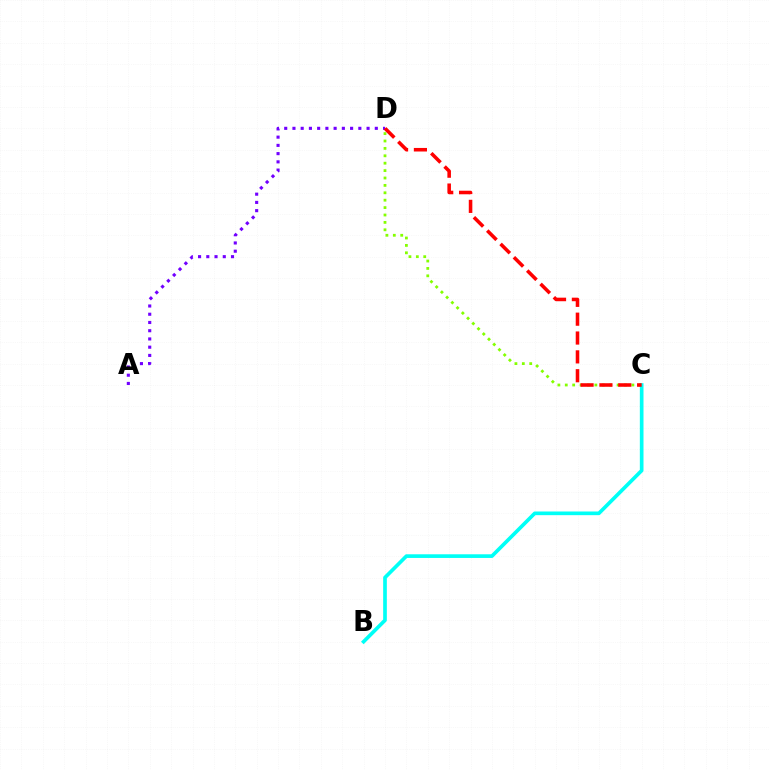{('A', 'D'): [{'color': '#7200ff', 'line_style': 'dotted', 'thickness': 2.24}], ('C', 'D'): [{'color': '#84ff00', 'line_style': 'dotted', 'thickness': 2.01}, {'color': '#ff0000', 'line_style': 'dashed', 'thickness': 2.56}], ('B', 'C'): [{'color': '#00fff6', 'line_style': 'solid', 'thickness': 2.64}]}